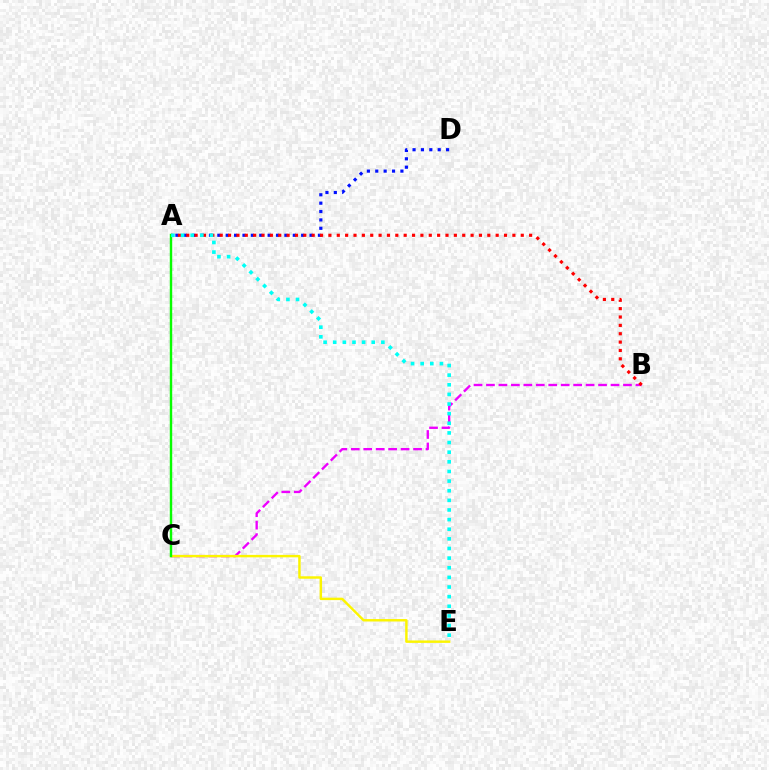{('B', 'C'): [{'color': '#ee00ff', 'line_style': 'dashed', 'thickness': 1.69}], ('A', 'D'): [{'color': '#0010ff', 'line_style': 'dotted', 'thickness': 2.28}], ('A', 'B'): [{'color': '#ff0000', 'line_style': 'dotted', 'thickness': 2.27}], ('C', 'E'): [{'color': '#fcf500', 'line_style': 'solid', 'thickness': 1.76}], ('A', 'C'): [{'color': '#08ff00', 'line_style': 'solid', 'thickness': 1.74}], ('A', 'E'): [{'color': '#00fff6', 'line_style': 'dotted', 'thickness': 2.62}]}